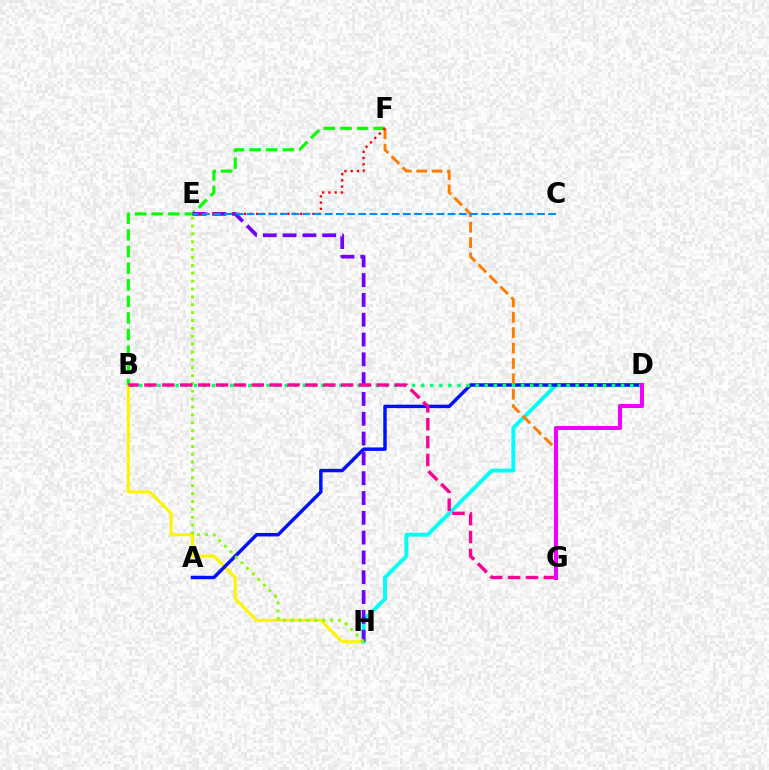{('B', 'H'): [{'color': '#fcf500', 'line_style': 'solid', 'thickness': 2.22}], ('B', 'F'): [{'color': '#08ff00', 'line_style': 'dashed', 'thickness': 2.26}], ('D', 'H'): [{'color': '#00fff6', 'line_style': 'solid', 'thickness': 2.8}], ('A', 'D'): [{'color': '#0010ff', 'line_style': 'solid', 'thickness': 2.48}], ('E', 'H'): [{'color': '#7200ff', 'line_style': 'dashed', 'thickness': 2.69}, {'color': '#84ff00', 'line_style': 'dotted', 'thickness': 2.14}], ('F', 'G'): [{'color': '#ff7c00', 'line_style': 'dashed', 'thickness': 2.09}], ('E', 'F'): [{'color': '#ff0000', 'line_style': 'dotted', 'thickness': 1.69}], ('B', 'D'): [{'color': '#00ff74', 'line_style': 'dotted', 'thickness': 2.47}], ('B', 'G'): [{'color': '#ff0094', 'line_style': 'dashed', 'thickness': 2.43}], ('C', 'E'): [{'color': '#008cff', 'line_style': 'dashed', 'thickness': 1.52}], ('D', 'G'): [{'color': '#ee00ff', 'line_style': 'solid', 'thickness': 2.89}]}